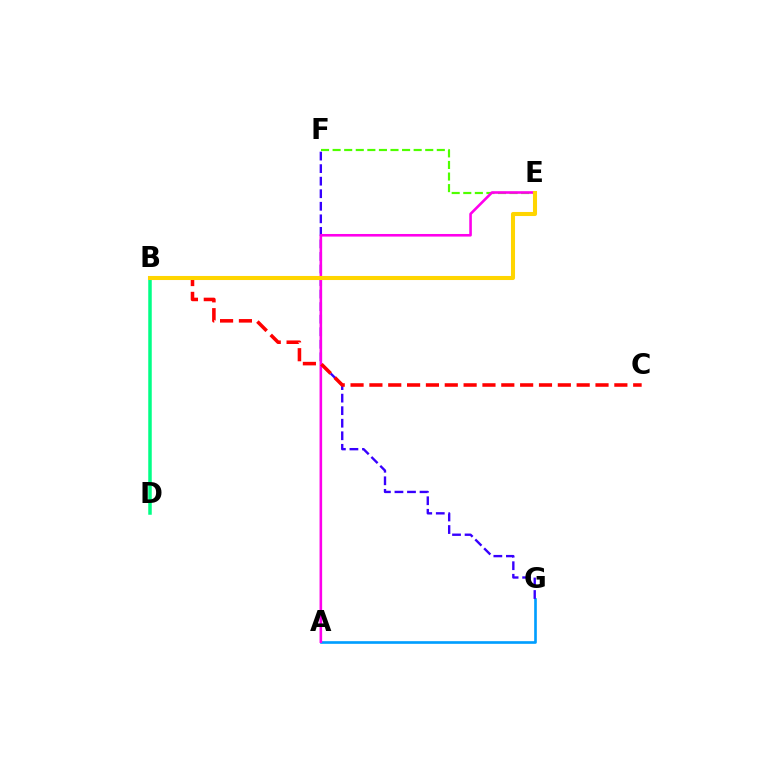{('E', 'F'): [{'color': '#4fff00', 'line_style': 'dashed', 'thickness': 1.57}], ('A', 'G'): [{'color': '#009eff', 'line_style': 'solid', 'thickness': 1.91}], ('F', 'G'): [{'color': '#3700ff', 'line_style': 'dashed', 'thickness': 1.7}], ('B', 'D'): [{'color': '#00ff86', 'line_style': 'solid', 'thickness': 2.52}], ('A', 'E'): [{'color': '#ff00ed', 'line_style': 'solid', 'thickness': 1.87}], ('B', 'C'): [{'color': '#ff0000', 'line_style': 'dashed', 'thickness': 2.56}], ('B', 'E'): [{'color': '#ffd500', 'line_style': 'solid', 'thickness': 2.93}]}